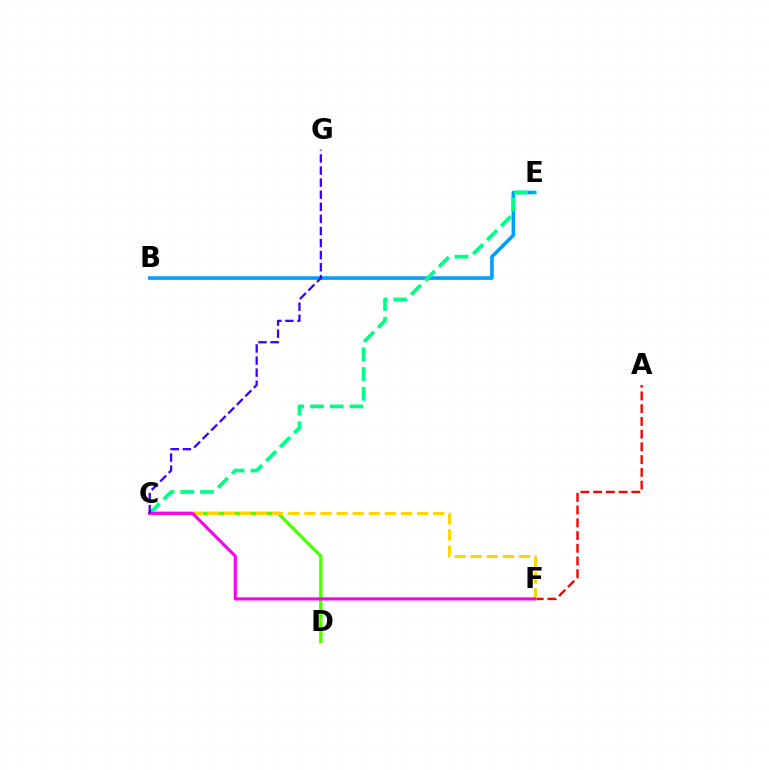{('C', 'D'): [{'color': '#4fff00', 'line_style': 'solid', 'thickness': 2.44}], ('B', 'E'): [{'color': '#009eff', 'line_style': 'solid', 'thickness': 2.58}], ('C', 'E'): [{'color': '#00ff86', 'line_style': 'dashed', 'thickness': 2.68}], ('A', 'F'): [{'color': '#ff0000', 'line_style': 'dashed', 'thickness': 1.73}], ('C', 'F'): [{'color': '#ffd500', 'line_style': 'dashed', 'thickness': 2.19}, {'color': '#ff00ed', 'line_style': 'solid', 'thickness': 2.27}], ('C', 'G'): [{'color': '#3700ff', 'line_style': 'dashed', 'thickness': 1.64}]}